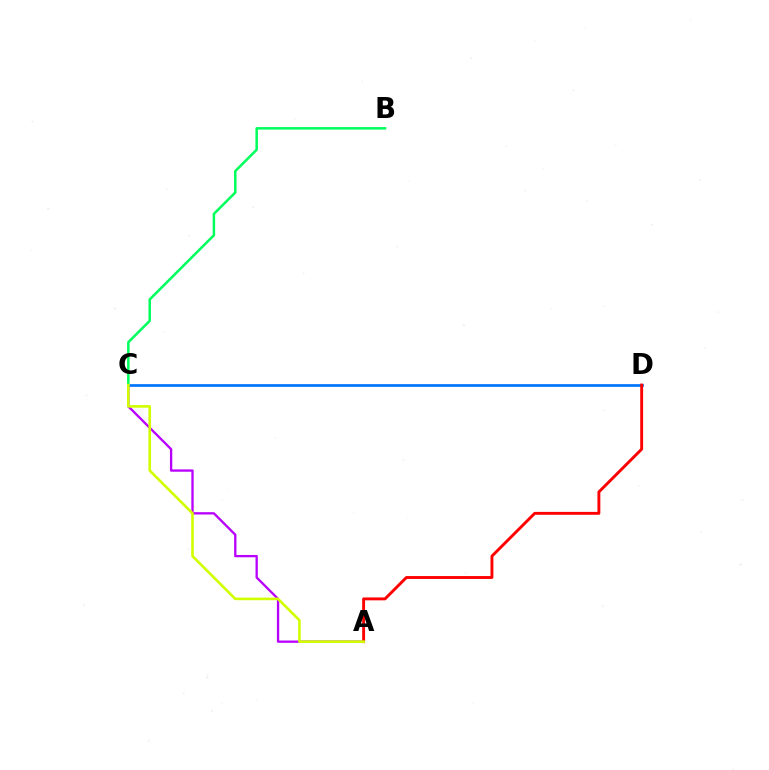{('A', 'C'): [{'color': '#b900ff', 'line_style': 'solid', 'thickness': 1.67}, {'color': '#d1ff00', 'line_style': 'solid', 'thickness': 1.89}], ('C', 'D'): [{'color': '#0074ff', 'line_style': 'solid', 'thickness': 1.95}], ('B', 'C'): [{'color': '#00ff5c', 'line_style': 'solid', 'thickness': 1.81}], ('A', 'D'): [{'color': '#ff0000', 'line_style': 'solid', 'thickness': 2.08}]}